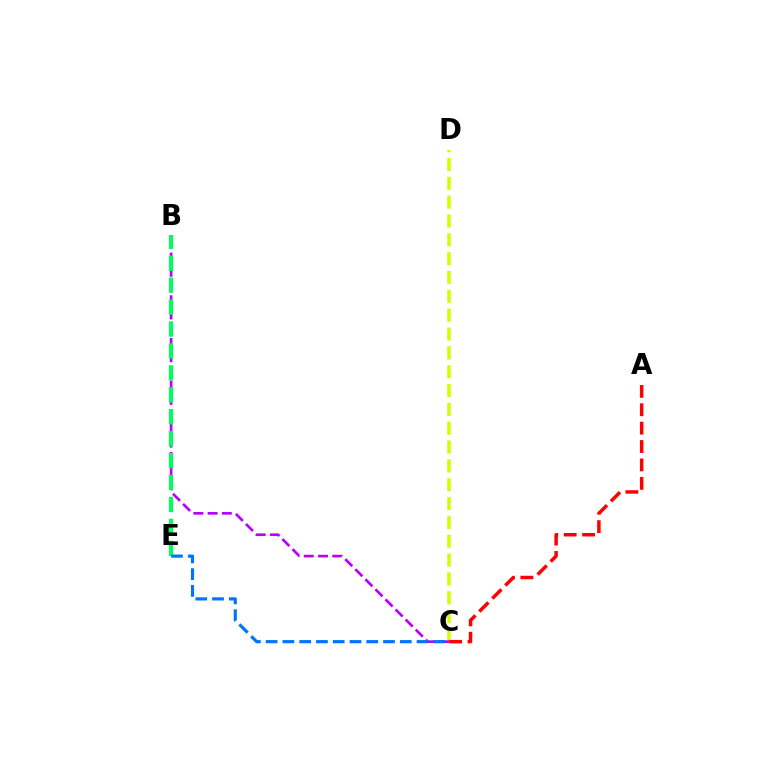{('C', 'D'): [{'color': '#d1ff00', 'line_style': 'dashed', 'thickness': 2.56}], ('B', 'C'): [{'color': '#b900ff', 'line_style': 'dashed', 'thickness': 1.93}], ('B', 'E'): [{'color': '#00ff5c', 'line_style': 'dashed', 'thickness': 2.98}], ('C', 'E'): [{'color': '#0074ff', 'line_style': 'dashed', 'thickness': 2.28}], ('A', 'C'): [{'color': '#ff0000', 'line_style': 'dashed', 'thickness': 2.5}]}